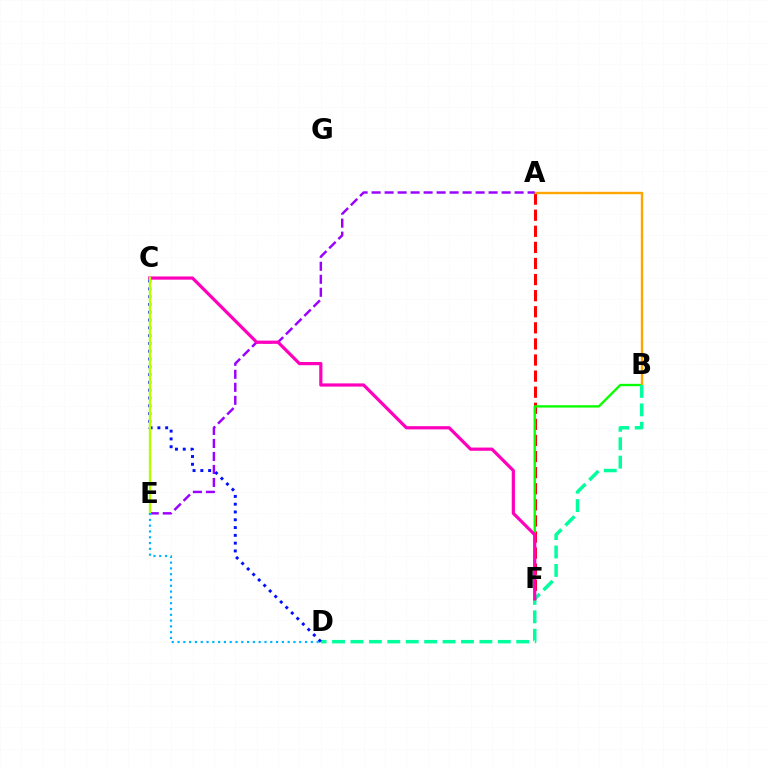{('A', 'F'): [{'color': '#ff0000', 'line_style': 'dashed', 'thickness': 2.19}], ('B', 'F'): [{'color': '#08ff00', 'line_style': 'solid', 'thickness': 1.69}], ('A', 'B'): [{'color': '#ffa500', 'line_style': 'solid', 'thickness': 1.72}], ('B', 'D'): [{'color': '#00ff9d', 'line_style': 'dashed', 'thickness': 2.5}], ('A', 'E'): [{'color': '#9b00ff', 'line_style': 'dashed', 'thickness': 1.77}], ('C', 'F'): [{'color': '#ff00bd', 'line_style': 'solid', 'thickness': 2.31}], ('C', 'D'): [{'color': '#0010ff', 'line_style': 'dotted', 'thickness': 2.12}], ('C', 'E'): [{'color': '#b3ff00', 'line_style': 'solid', 'thickness': 1.71}], ('D', 'E'): [{'color': '#00b5ff', 'line_style': 'dotted', 'thickness': 1.57}]}